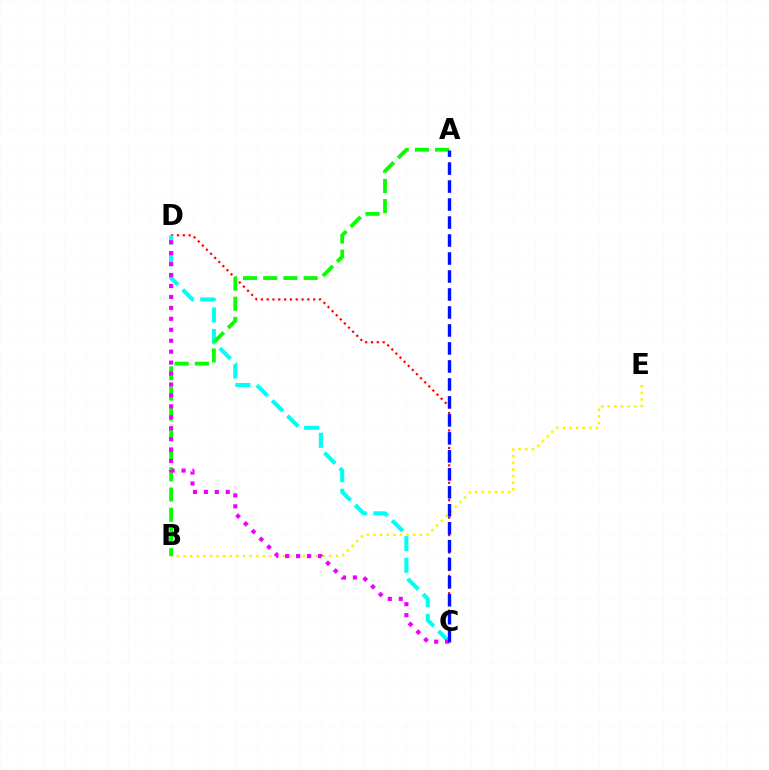{('C', 'D'): [{'color': '#ff0000', 'line_style': 'dotted', 'thickness': 1.58}, {'color': '#00fff6', 'line_style': 'dashed', 'thickness': 2.94}, {'color': '#ee00ff', 'line_style': 'dotted', 'thickness': 2.97}], ('B', 'E'): [{'color': '#fcf500', 'line_style': 'dotted', 'thickness': 1.8}], ('A', 'B'): [{'color': '#08ff00', 'line_style': 'dashed', 'thickness': 2.74}], ('A', 'C'): [{'color': '#0010ff', 'line_style': 'dashed', 'thickness': 2.44}]}